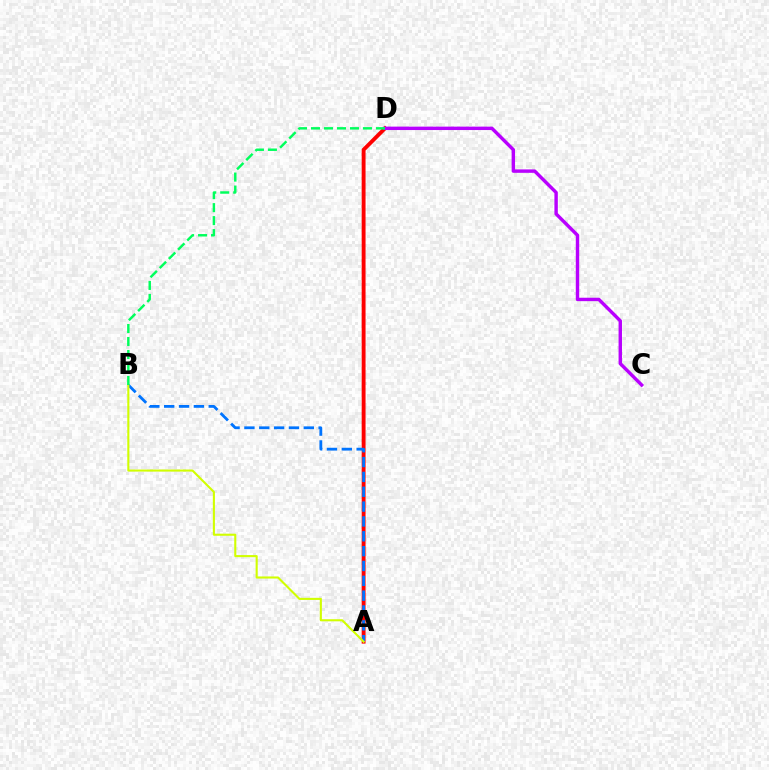{('A', 'D'): [{'color': '#ff0000', 'line_style': 'solid', 'thickness': 2.79}], ('A', 'B'): [{'color': '#0074ff', 'line_style': 'dashed', 'thickness': 2.02}, {'color': '#d1ff00', 'line_style': 'solid', 'thickness': 1.51}], ('C', 'D'): [{'color': '#b900ff', 'line_style': 'solid', 'thickness': 2.46}], ('B', 'D'): [{'color': '#00ff5c', 'line_style': 'dashed', 'thickness': 1.76}]}